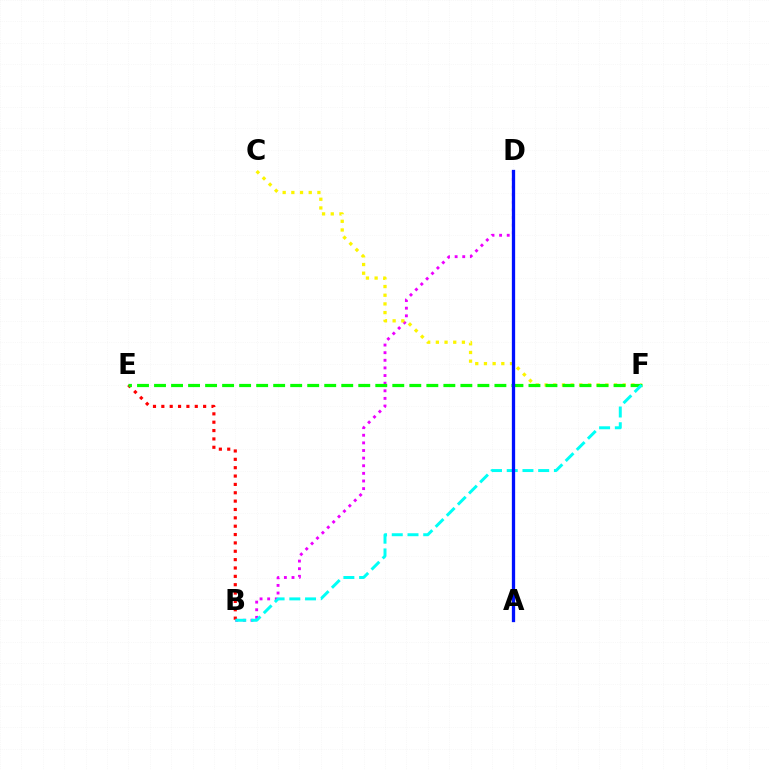{('B', 'D'): [{'color': '#ee00ff', 'line_style': 'dotted', 'thickness': 2.07}], ('B', 'E'): [{'color': '#ff0000', 'line_style': 'dotted', 'thickness': 2.27}], ('C', 'F'): [{'color': '#fcf500', 'line_style': 'dotted', 'thickness': 2.36}], ('E', 'F'): [{'color': '#08ff00', 'line_style': 'dashed', 'thickness': 2.31}], ('B', 'F'): [{'color': '#00fff6', 'line_style': 'dashed', 'thickness': 2.14}], ('A', 'D'): [{'color': '#0010ff', 'line_style': 'solid', 'thickness': 2.37}]}